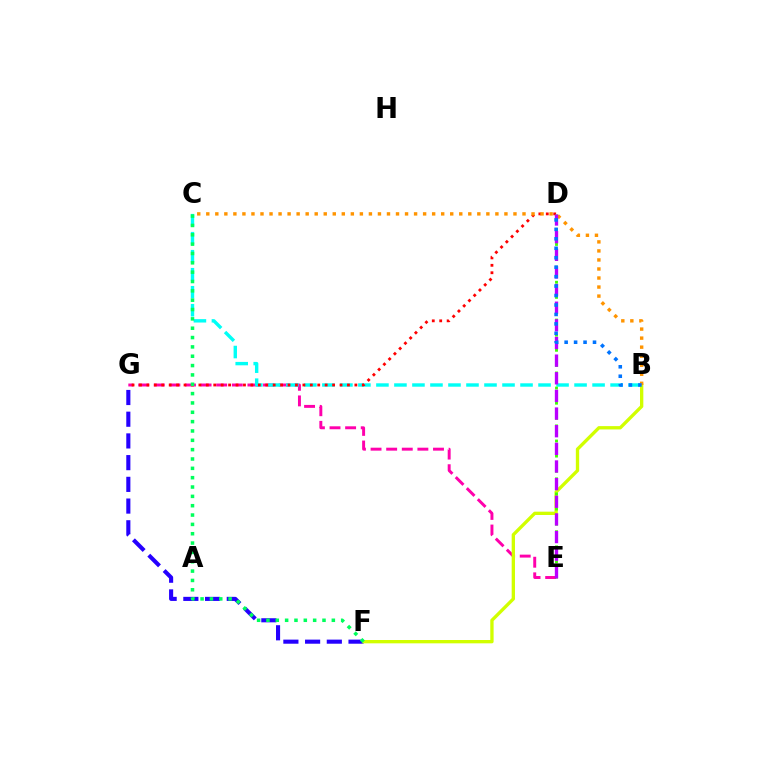{('F', 'G'): [{'color': '#2500ff', 'line_style': 'dashed', 'thickness': 2.95}], ('E', 'G'): [{'color': '#ff00ac', 'line_style': 'dashed', 'thickness': 2.12}], ('B', 'C'): [{'color': '#00fff6', 'line_style': 'dashed', 'thickness': 2.45}, {'color': '#ff9400', 'line_style': 'dotted', 'thickness': 2.45}], ('D', 'G'): [{'color': '#ff0000', 'line_style': 'dotted', 'thickness': 2.02}], ('B', 'F'): [{'color': '#d1ff00', 'line_style': 'solid', 'thickness': 2.39}], ('D', 'E'): [{'color': '#3dff00', 'line_style': 'dotted', 'thickness': 2.05}, {'color': '#b900ff', 'line_style': 'dashed', 'thickness': 2.4}], ('C', 'F'): [{'color': '#00ff5c', 'line_style': 'dotted', 'thickness': 2.54}], ('B', 'D'): [{'color': '#0074ff', 'line_style': 'dotted', 'thickness': 2.57}]}